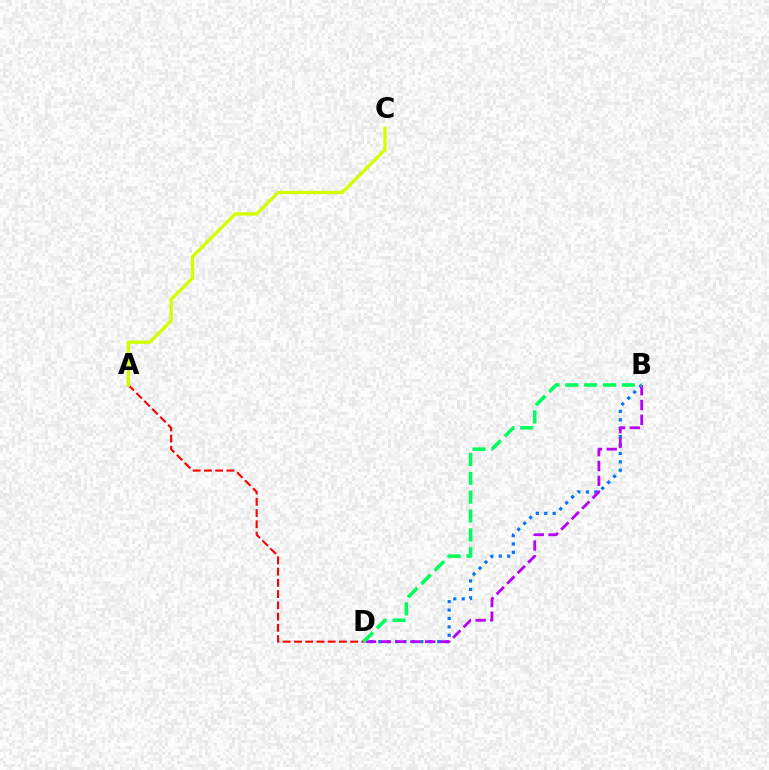{('A', 'D'): [{'color': '#ff0000', 'line_style': 'dashed', 'thickness': 1.53}], ('A', 'C'): [{'color': '#d1ff00', 'line_style': 'solid', 'thickness': 2.41}], ('B', 'D'): [{'color': '#0074ff', 'line_style': 'dotted', 'thickness': 2.29}, {'color': '#b900ff', 'line_style': 'dashed', 'thickness': 2.01}, {'color': '#00ff5c', 'line_style': 'dashed', 'thickness': 2.56}]}